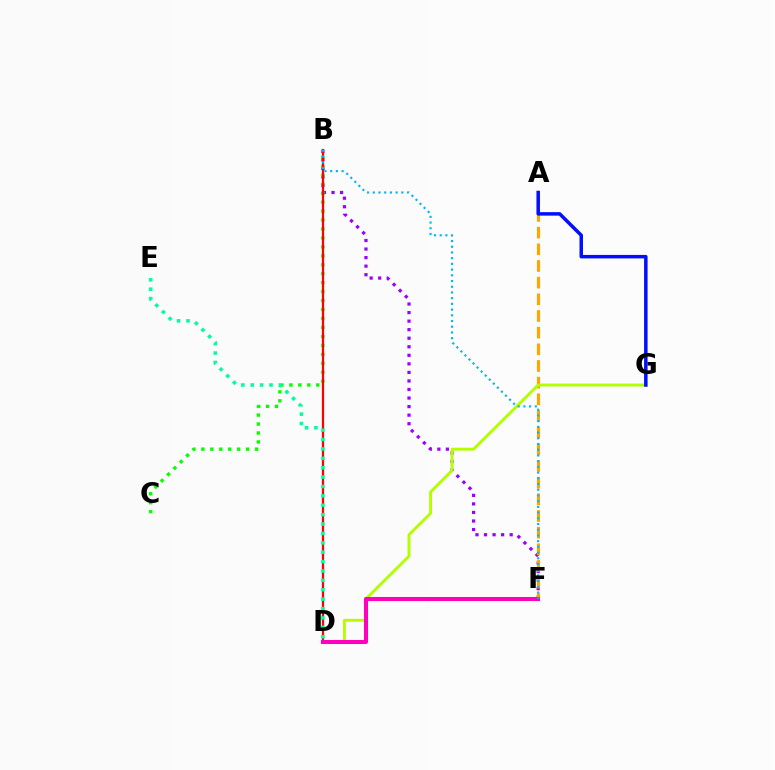{('B', 'F'): [{'color': '#9b00ff', 'line_style': 'dotted', 'thickness': 2.32}, {'color': '#00b5ff', 'line_style': 'dotted', 'thickness': 1.55}], ('A', 'F'): [{'color': '#ffa500', 'line_style': 'dashed', 'thickness': 2.26}], ('D', 'G'): [{'color': '#b3ff00', 'line_style': 'solid', 'thickness': 2.09}], ('B', 'C'): [{'color': '#08ff00', 'line_style': 'dotted', 'thickness': 2.43}], ('B', 'D'): [{'color': '#ff0000', 'line_style': 'solid', 'thickness': 1.6}], ('D', 'F'): [{'color': '#ff00bd', 'line_style': 'solid', 'thickness': 2.91}], ('D', 'E'): [{'color': '#00ff9d', 'line_style': 'dotted', 'thickness': 2.55}], ('A', 'G'): [{'color': '#0010ff', 'line_style': 'solid', 'thickness': 2.51}]}